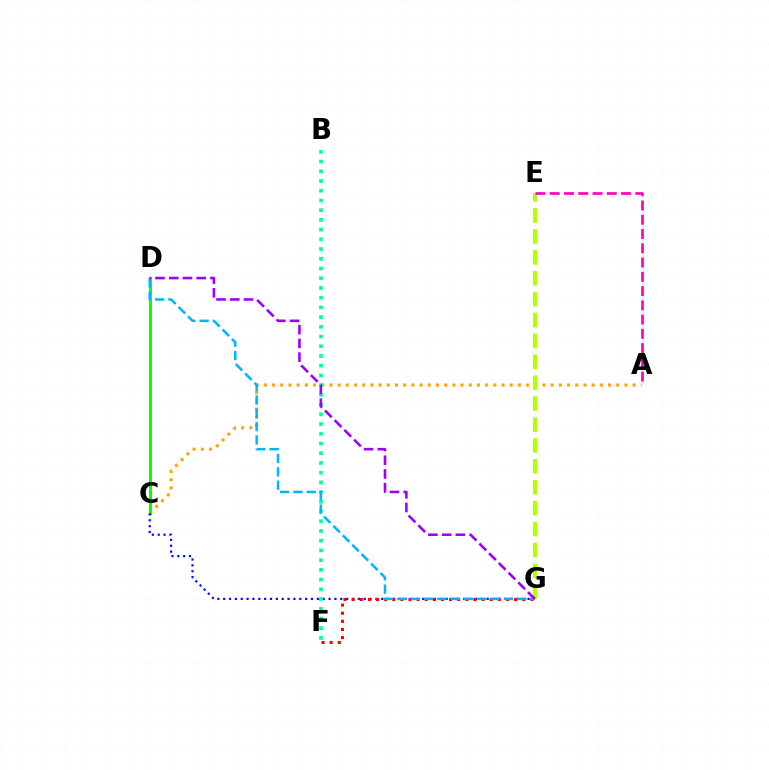{('A', 'C'): [{'color': '#ffa500', 'line_style': 'dotted', 'thickness': 2.23}], ('C', 'D'): [{'color': '#08ff00', 'line_style': 'solid', 'thickness': 2.13}], ('E', 'G'): [{'color': '#b3ff00', 'line_style': 'dashed', 'thickness': 2.84}], ('C', 'G'): [{'color': '#0010ff', 'line_style': 'dotted', 'thickness': 1.59}], ('F', 'G'): [{'color': '#ff0000', 'line_style': 'dotted', 'thickness': 2.21}], ('B', 'F'): [{'color': '#00ff9d', 'line_style': 'dotted', 'thickness': 2.64}], ('D', 'G'): [{'color': '#00b5ff', 'line_style': 'dashed', 'thickness': 1.81}, {'color': '#9b00ff', 'line_style': 'dashed', 'thickness': 1.87}], ('A', 'E'): [{'color': '#ff00bd', 'line_style': 'dashed', 'thickness': 1.94}]}